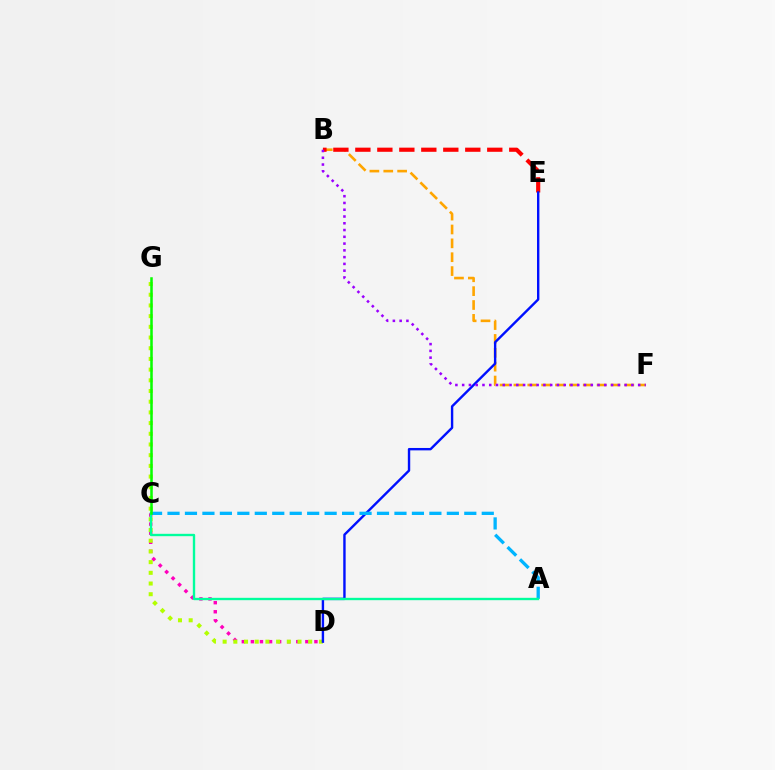{('B', 'F'): [{'color': '#ffa500', 'line_style': 'dashed', 'thickness': 1.88}, {'color': '#9b00ff', 'line_style': 'dotted', 'thickness': 1.84}], ('C', 'D'): [{'color': '#ff00bd', 'line_style': 'dotted', 'thickness': 2.47}], ('B', 'E'): [{'color': '#ff0000', 'line_style': 'dashed', 'thickness': 2.99}], ('D', 'G'): [{'color': '#b3ff00', 'line_style': 'dotted', 'thickness': 2.91}], ('D', 'E'): [{'color': '#0010ff', 'line_style': 'solid', 'thickness': 1.73}], ('A', 'C'): [{'color': '#00b5ff', 'line_style': 'dashed', 'thickness': 2.37}, {'color': '#00ff9d', 'line_style': 'solid', 'thickness': 1.71}], ('C', 'G'): [{'color': '#08ff00', 'line_style': 'solid', 'thickness': 1.82}]}